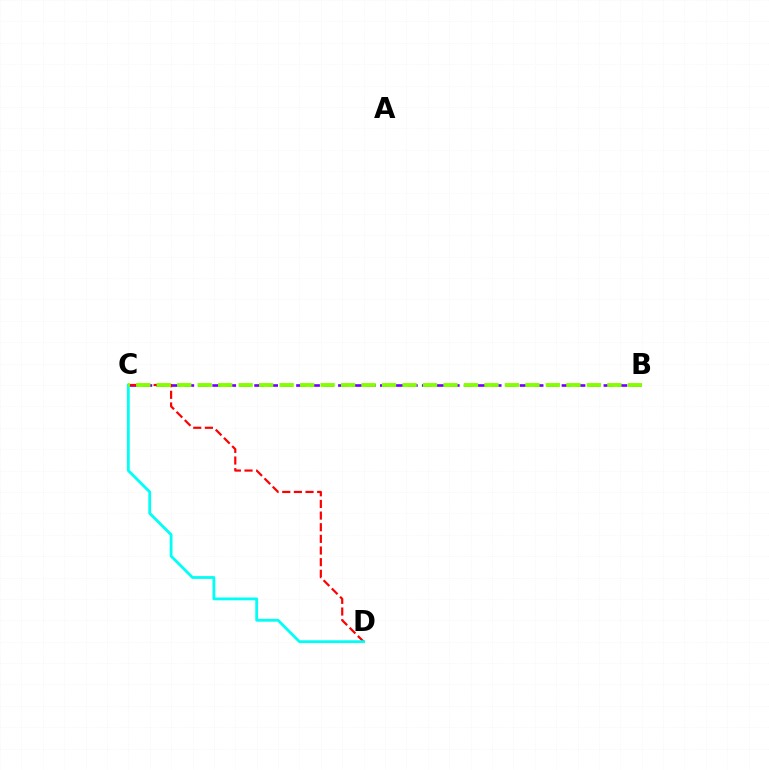{('B', 'C'): [{'color': '#7200ff', 'line_style': 'dashed', 'thickness': 1.9}, {'color': '#84ff00', 'line_style': 'dashed', 'thickness': 2.78}], ('C', 'D'): [{'color': '#ff0000', 'line_style': 'dashed', 'thickness': 1.58}, {'color': '#00fff6', 'line_style': 'solid', 'thickness': 2.02}]}